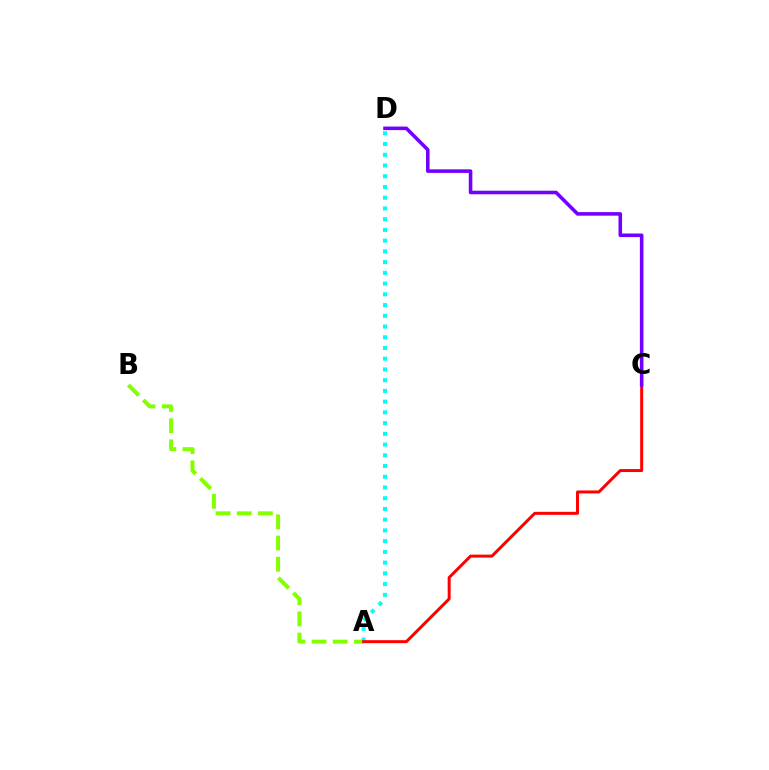{('A', 'D'): [{'color': '#00fff6', 'line_style': 'dotted', 'thickness': 2.92}], ('A', 'B'): [{'color': '#84ff00', 'line_style': 'dashed', 'thickness': 2.88}], ('A', 'C'): [{'color': '#ff0000', 'line_style': 'solid', 'thickness': 2.15}], ('C', 'D'): [{'color': '#7200ff', 'line_style': 'solid', 'thickness': 2.57}]}